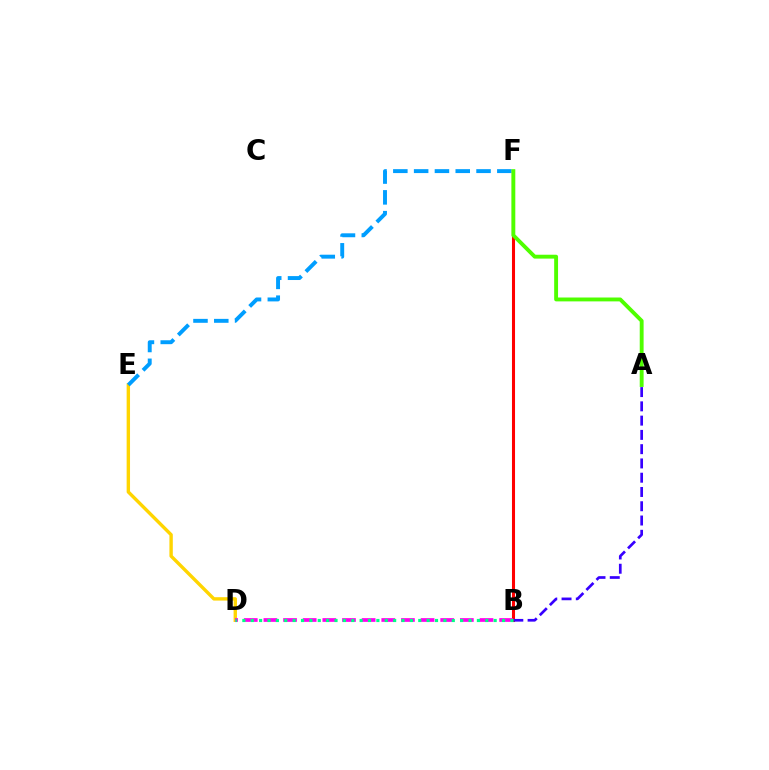{('D', 'E'): [{'color': '#ffd500', 'line_style': 'solid', 'thickness': 2.44}], ('E', 'F'): [{'color': '#009eff', 'line_style': 'dashed', 'thickness': 2.83}], ('B', 'F'): [{'color': '#ff0000', 'line_style': 'solid', 'thickness': 2.2}], ('B', 'D'): [{'color': '#ff00ed', 'line_style': 'dashed', 'thickness': 2.67}, {'color': '#00ff86', 'line_style': 'dotted', 'thickness': 2.28}], ('A', 'F'): [{'color': '#4fff00', 'line_style': 'solid', 'thickness': 2.79}], ('A', 'B'): [{'color': '#3700ff', 'line_style': 'dashed', 'thickness': 1.94}]}